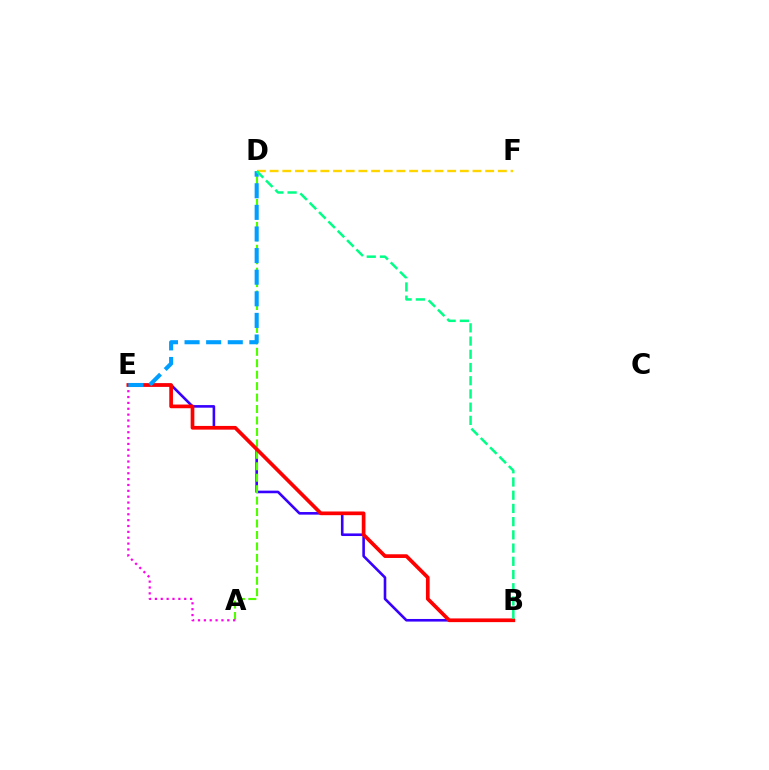{('B', 'E'): [{'color': '#3700ff', 'line_style': 'solid', 'thickness': 1.88}, {'color': '#ff0000', 'line_style': 'solid', 'thickness': 2.66}], ('A', 'D'): [{'color': '#4fff00', 'line_style': 'dashed', 'thickness': 1.56}], ('D', 'F'): [{'color': '#ffd500', 'line_style': 'dashed', 'thickness': 1.72}], ('A', 'E'): [{'color': '#ff00ed', 'line_style': 'dotted', 'thickness': 1.59}], ('D', 'E'): [{'color': '#009eff', 'line_style': 'dashed', 'thickness': 2.94}], ('B', 'D'): [{'color': '#00ff86', 'line_style': 'dashed', 'thickness': 1.8}]}